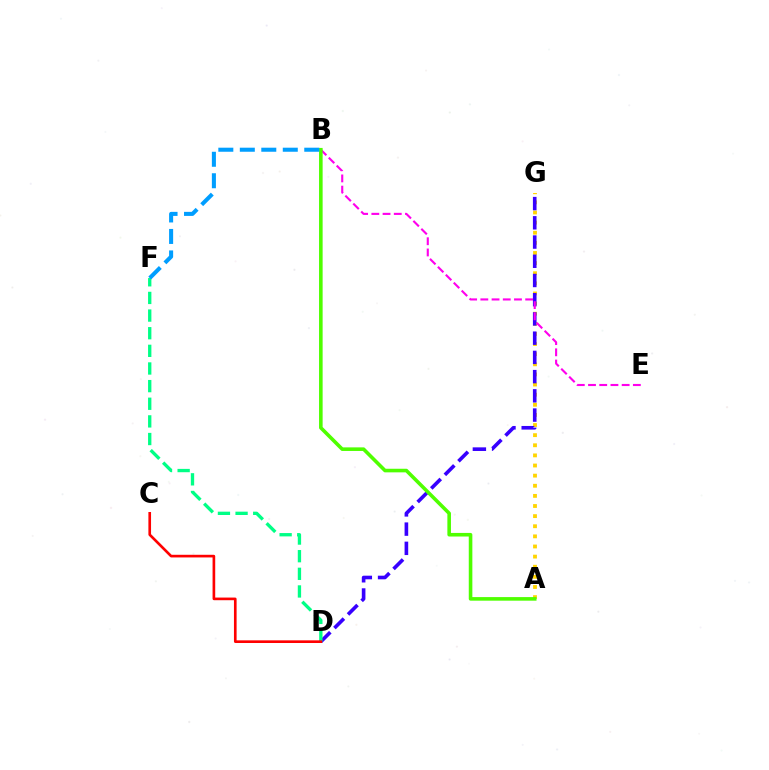{('A', 'G'): [{'color': '#ffd500', 'line_style': 'dotted', 'thickness': 2.75}], ('D', 'G'): [{'color': '#3700ff', 'line_style': 'dashed', 'thickness': 2.61}], ('B', 'E'): [{'color': '#ff00ed', 'line_style': 'dashed', 'thickness': 1.52}], ('D', 'F'): [{'color': '#00ff86', 'line_style': 'dashed', 'thickness': 2.4}], ('C', 'D'): [{'color': '#ff0000', 'line_style': 'solid', 'thickness': 1.91}], ('A', 'B'): [{'color': '#4fff00', 'line_style': 'solid', 'thickness': 2.59}], ('B', 'F'): [{'color': '#009eff', 'line_style': 'dashed', 'thickness': 2.92}]}